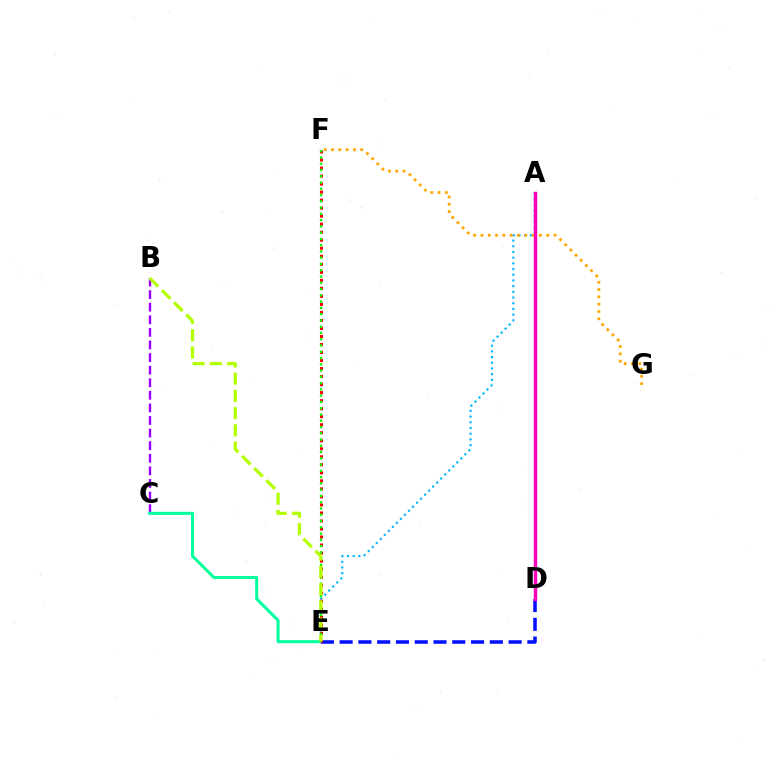{('B', 'C'): [{'color': '#9b00ff', 'line_style': 'dashed', 'thickness': 1.71}], ('A', 'E'): [{'color': '#00b5ff', 'line_style': 'dotted', 'thickness': 1.55}], ('C', 'E'): [{'color': '#00ff9d', 'line_style': 'solid', 'thickness': 2.18}], ('D', 'E'): [{'color': '#0010ff', 'line_style': 'dashed', 'thickness': 2.55}], ('E', 'F'): [{'color': '#ff0000', 'line_style': 'dotted', 'thickness': 2.18}, {'color': '#08ff00', 'line_style': 'dotted', 'thickness': 1.7}], ('F', 'G'): [{'color': '#ffa500', 'line_style': 'dotted', 'thickness': 1.99}], ('A', 'D'): [{'color': '#ff00bd', 'line_style': 'solid', 'thickness': 2.48}], ('B', 'E'): [{'color': '#b3ff00', 'line_style': 'dashed', 'thickness': 2.34}]}